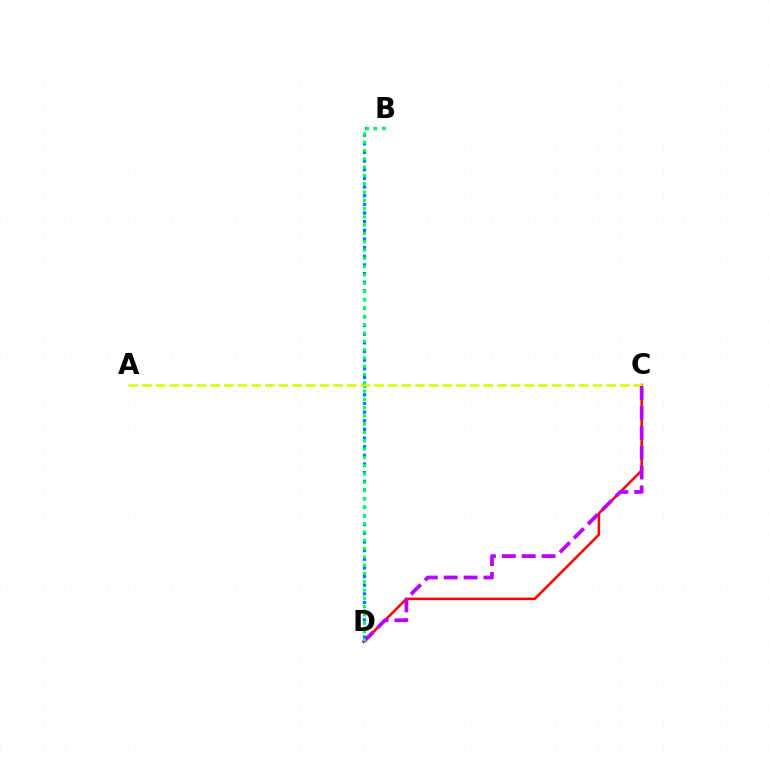{('B', 'D'): [{'color': '#0074ff', 'line_style': 'dotted', 'thickness': 2.35}, {'color': '#00ff5c', 'line_style': 'dotted', 'thickness': 2.25}], ('C', 'D'): [{'color': '#ff0000', 'line_style': 'solid', 'thickness': 1.83}, {'color': '#b900ff', 'line_style': 'dashed', 'thickness': 2.7}], ('A', 'C'): [{'color': '#d1ff00', 'line_style': 'dashed', 'thickness': 1.85}]}